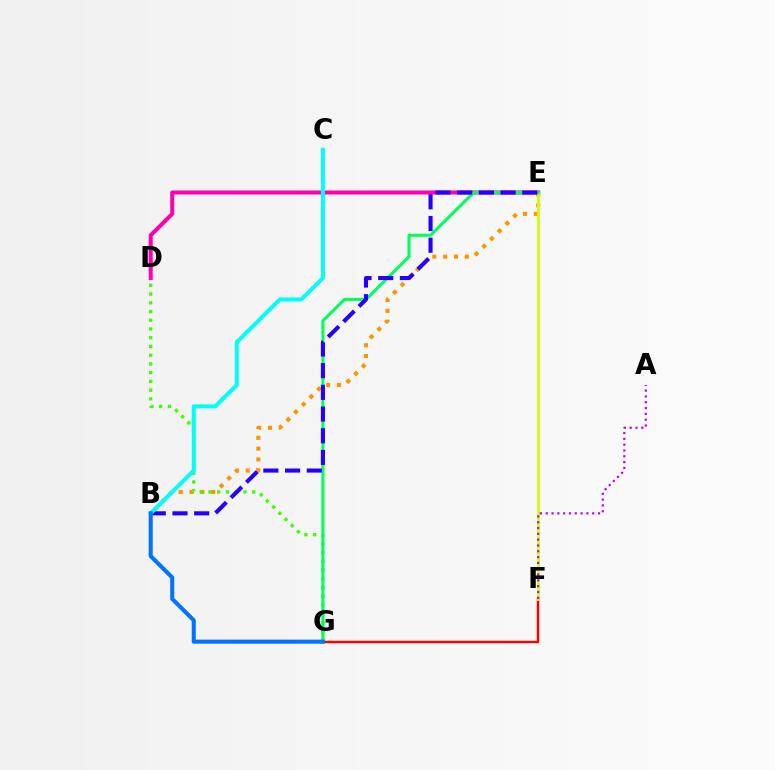{('F', 'G'): [{'color': '#ff0000', 'line_style': 'solid', 'thickness': 1.76}], ('B', 'E'): [{'color': '#ff9400', 'line_style': 'dotted', 'thickness': 2.94}, {'color': '#2500ff', 'line_style': 'dashed', 'thickness': 2.95}], ('D', 'E'): [{'color': '#ff00ac', 'line_style': 'solid', 'thickness': 2.9}], ('E', 'F'): [{'color': '#d1ff00', 'line_style': 'solid', 'thickness': 1.98}], ('D', 'G'): [{'color': '#3dff00', 'line_style': 'dotted', 'thickness': 2.37}], ('E', 'G'): [{'color': '#00ff5c', 'line_style': 'solid', 'thickness': 2.2}], ('B', 'C'): [{'color': '#00fff6', 'line_style': 'solid', 'thickness': 2.88}], ('B', 'G'): [{'color': '#0074ff', 'line_style': 'solid', 'thickness': 2.92}], ('A', 'F'): [{'color': '#b900ff', 'line_style': 'dotted', 'thickness': 1.58}]}